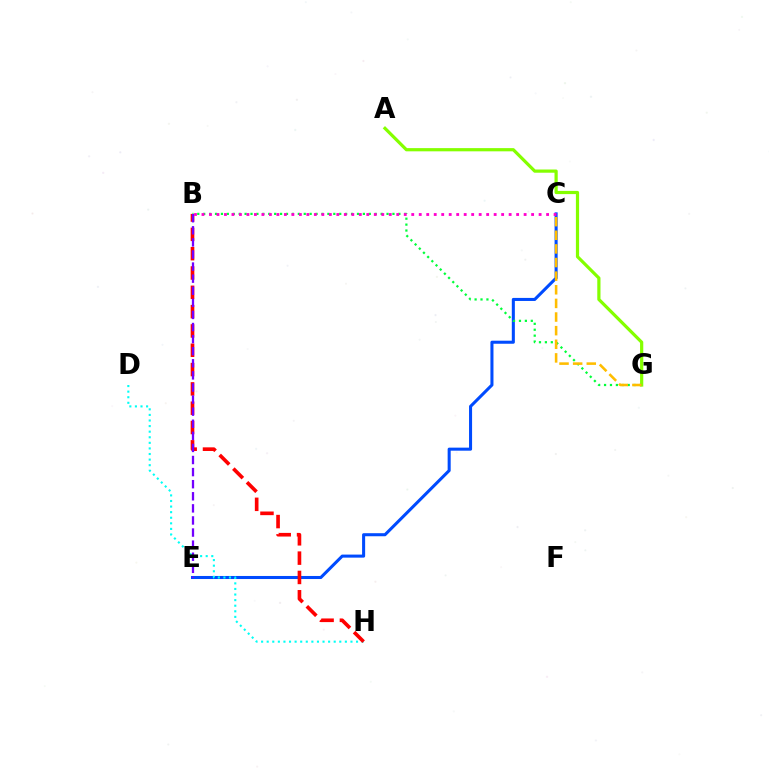{('C', 'E'): [{'color': '#004bff', 'line_style': 'solid', 'thickness': 2.2}], ('A', 'G'): [{'color': '#84ff00', 'line_style': 'solid', 'thickness': 2.31}], ('B', 'G'): [{'color': '#00ff39', 'line_style': 'dotted', 'thickness': 1.61}], ('D', 'H'): [{'color': '#00fff6', 'line_style': 'dotted', 'thickness': 1.52}], ('C', 'G'): [{'color': '#ffbd00', 'line_style': 'dashed', 'thickness': 1.85}], ('B', 'H'): [{'color': '#ff0000', 'line_style': 'dashed', 'thickness': 2.62}], ('B', 'E'): [{'color': '#7200ff', 'line_style': 'dashed', 'thickness': 1.64}], ('B', 'C'): [{'color': '#ff00cf', 'line_style': 'dotted', 'thickness': 2.04}]}